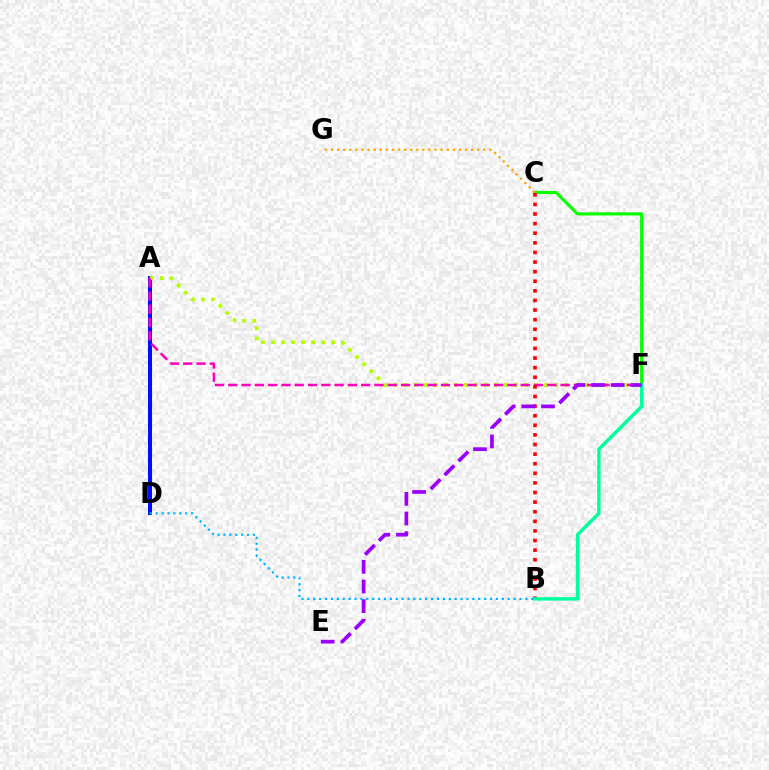{('A', 'D'): [{'color': '#0010ff', 'line_style': 'solid', 'thickness': 2.91}], ('A', 'F'): [{'color': '#b3ff00', 'line_style': 'dotted', 'thickness': 2.72}, {'color': '#ff00bd', 'line_style': 'dashed', 'thickness': 1.81}], ('C', 'F'): [{'color': '#08ff00', 'line_style': 'solid', 'thickness': 2.27}], ('B', 'C'): [{'color': '#ff0000', 'line_style': 'dotted', 'thickness': 2.61}], ('B', 'F'): [{'color': '#00ff9d', 'line_style': 'solid', 'thickness': 2.46}], ('E', 'F'): [{'color': '#9b00ff', 'line_style': 'dashed', 'thickness': 2.67}], ('C', 'G'): [{'color': '#ffa500', 'line_style': 'dotted', 'thickness': 1.65}], ('B', 'D'): [{'color': '#00b5ff', 'line_style': 'dotted', 'thickness': 1.6}]}